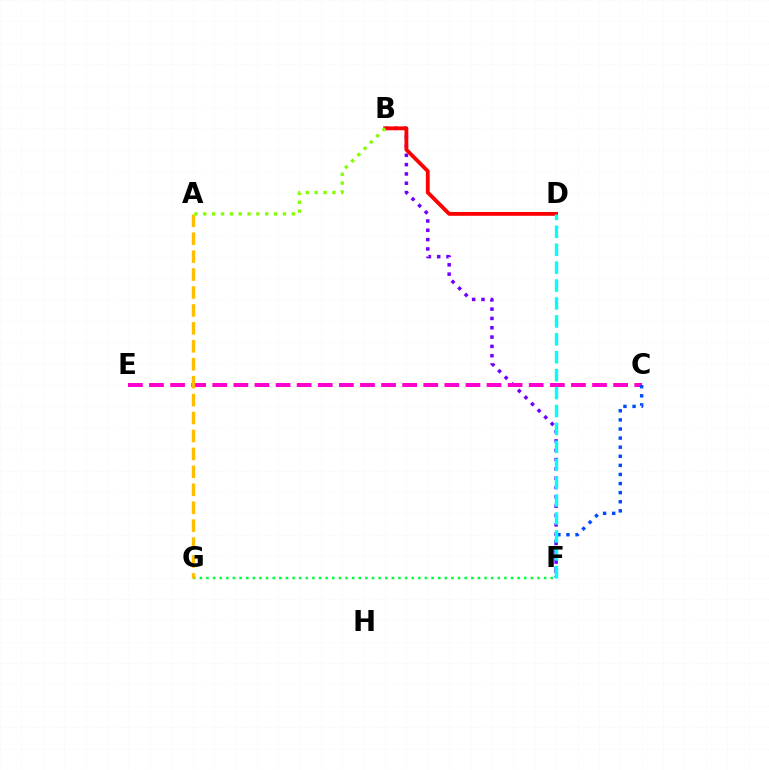{('B', 'F'): [{'color': '#7200ff', 'line_style': 'dotted', 'thickness': 2.53}], ('C', 'E'): [{'color': '#ff00cf', 'line_style': 'dashed', 'thickness': 2.87}], ('F', 'G'): [{'color': '#00ff39', 'line_style': 'dotted', 'thickness': 1.8}], ('A', 'G'): [{'color': '#ffbd00', 'line_style': 'dashed', 'thickness': 2.44}], ('B', 'D'): [{'color': '#ff0000', 'line_style': 'solid', 'thickness': 2.75}], ('C', 'F'): [{'color': '#004bff', 'line_style': 'dotted', 'thickness': 2.47}], ('A', 'B'): [{'color': '#84ff00', 'line_style': 'dotted', 'thickness': 2.41}], ('D', 'F'): [{'color': '#00fff6', 'line_style': 'dashed', 'thickness': 2.43}]}